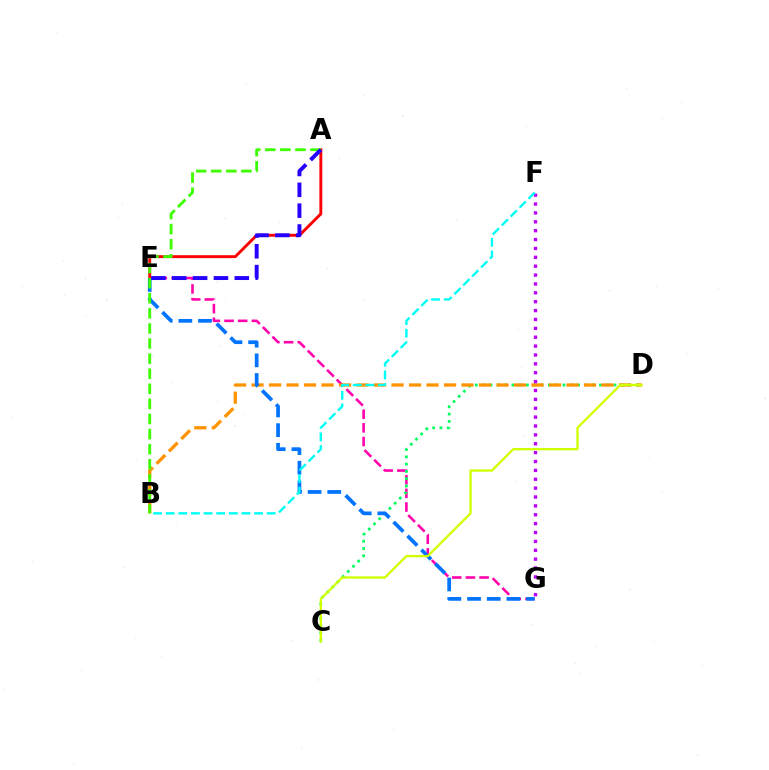{('E', 'G'): [{'color': '#ff00ac', 'line_style': 'dashed', 'thickness': 1.86}, {'color': '#0074ff', 'line_style': 'dashed', 'thickness': 2.67}], ('C', 'D'): [{'color': '#00ff5c', 'line_style': 'dotted', 'thickness': 1.98}, {'color': '#d1ff00', 'line_style': 'solid', 'thickness': 1.65}], ('A', 'E'): [{'color': '#ff0000', 'line_style': 'solid', 'thickness': 2.1}, {'color': '#2500ff', 'line_style': 'dashed', 'thickness': 2.83}], ('B', 'D'): [{'color': '#ff9400', 'line_style': 'dashed', 'thickness': 2.38}], ('A', 'B'): [{'color': '#3dff00', 'line_style': 'dashed', 'thickness': 2.05}], ('F', 'G'): [{'color': '#b900ff', 'line_style': 'dotted', 'thickness': 2.41}], ('B', 'F'): [{'color': '#00fff6', 'line_style': 'dashed', 'thickness': 1.72}]}